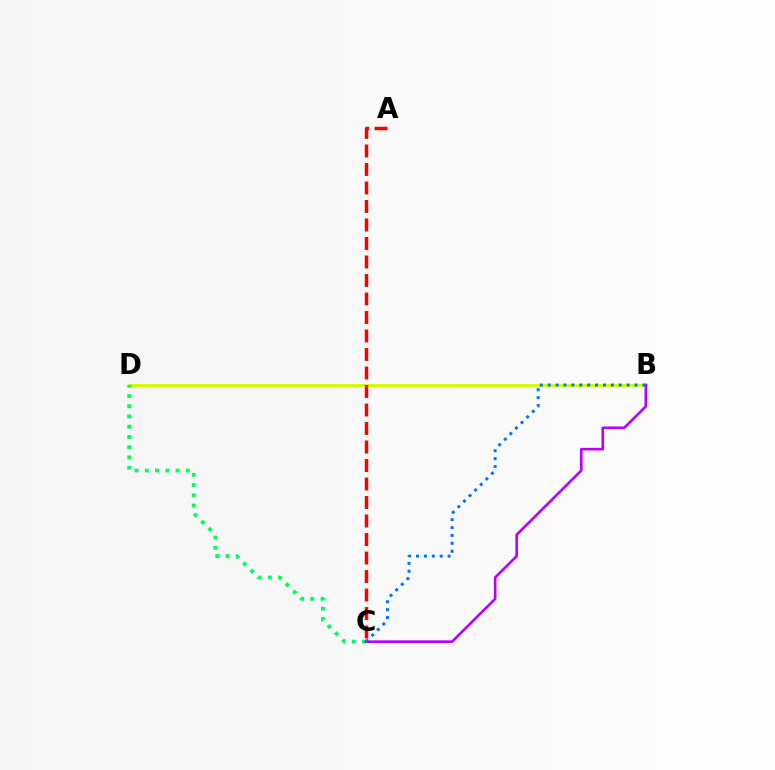{('B', 'D'): [{'color': '#d1ff00', 'line_style': 'solid', 'thickness': 2.11}], ('C', 'D'): [{'color': '#00ff5c', 'line_style': 'dotted', 'thickness': 2.78}], ('A', 'C'): [{'color': '#ff0000', 'line_style': 'dashed', 'thickness': 2.51}], ('B', 'C'): [{'color': '#b900ff', 'line_style': 'solid', 'thickness': 1.9}, {'color': '#0074ff', 'line_style': 'dotted', 'thickness': 2.14}]}